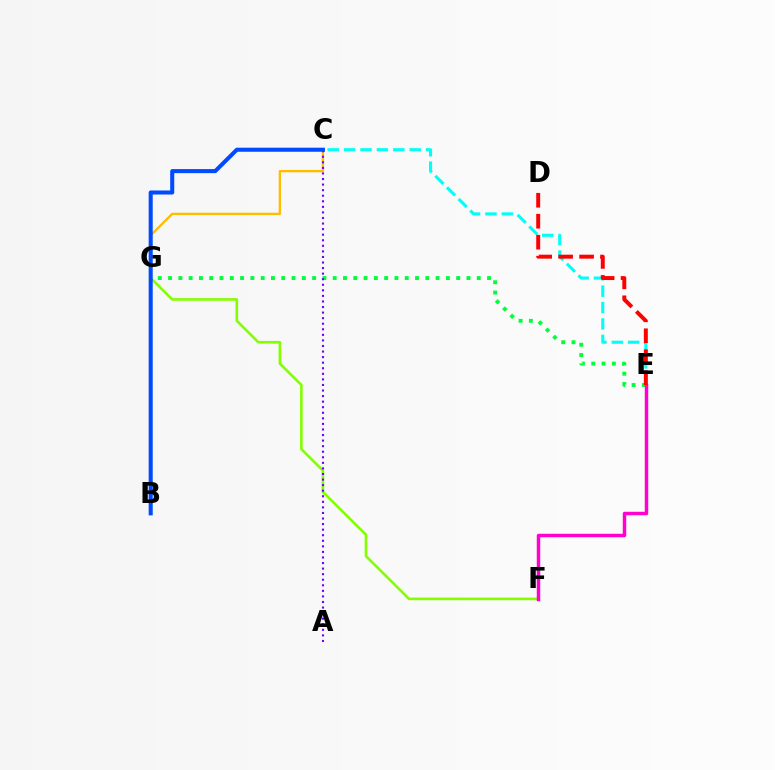{('F', 'G'): [{'color': '#84ff00', 'line_style': 'solid', 'thickness': 1.89}], ('E', 'G'): [{'color': '#00ff39', 'line_style': 'dotted', 'thickness': 2.8}], ('C', 'E'): [{'color': '#00fff6', 'line_style': 'dashed', 'thickness': 2.23}], ('E', 'F'): [{'color': '#ff00cf', 'line_style': 'solid', 'thickness': 2.49}], ('D', 'E'): [{'color': '#ff0000', 'line_style': 'dashed', 'thickness': 2.85}], ('B', 'C'): [{'color': '#ffbd00', 'line_style': 'solid', 'thickness': 1.69}, {'color': '#004bff', 'line_style': 'solid', 'thickness': 2.92}], ('A', 'C'): [{'color': '#7200ff', 'line_style': 'dotted', 'thickness': 1.51}]}